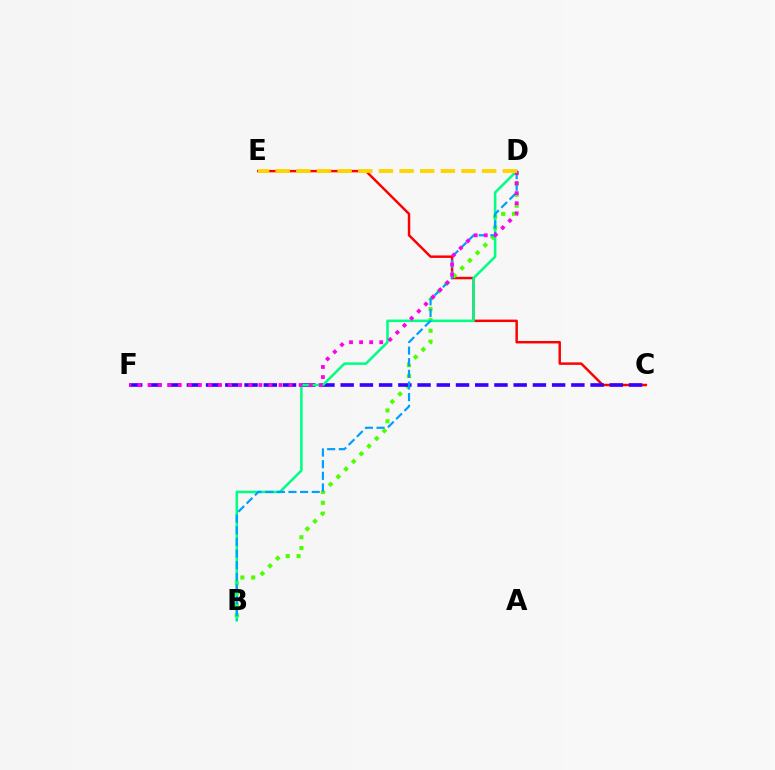{('C', 'E'): [{'color': '#ff0000', 'line_style': 'solid', 'thickness': 1.77}], ('B', 'D'): [{'color': '#4fff00', 'line_style': 'dotted', 'thickness': 2.95}, {'color': '#00ff86', 'line_style': 'solid', 'thickness': 1.84}, {'color': '#009eff', 'line_style': 'dashed', 'thickness': 1.58}], ('C', 'F'): [{'color': '#3700ff', 'line_style': 'dashed', 'thickness': 2.61}], ('D', 'F'): [{'color': '#ff00ed', 'line_style': 'dotted', 'thickness': 2.74}], ('D', 'E'): [{'color': '#ffd500', 'line_style': 'dashed', 'thickness': 2.8}]}